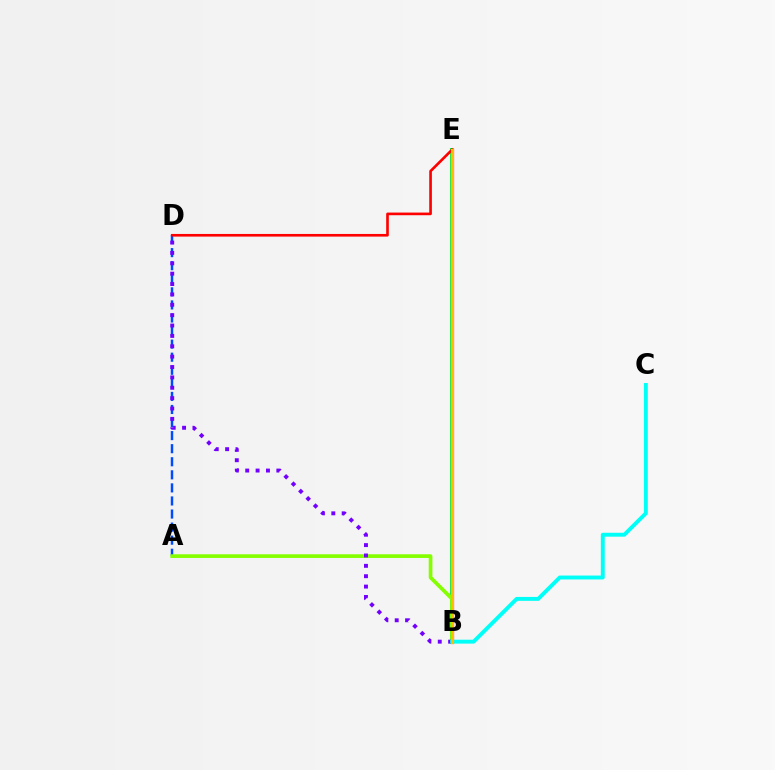{('A', 'D'): [{'color': '#004bff', 'line_style': 'dashed', 'thickness': 1.78}], ('B', 'E'): [{'color': '#00ff39', 'line_style': 'solid', 'thickness': 2.84}, {'color': '#ff00cf', 'line_style': 'solid', 'thickness': 2.29}, {'color': '#ffbd00', 'line_style': 'solid', 'thickness': 2.24}], ('A', 'B'): [{'color': '#84ff00', 'line_style': 'solid', 'thickness': 2.66}], ('B', 'D'): [{'color': '#7200ff', 'line_style': 'dotted', 'thickness': 2.82}], ('D', 'E'): [{'color': '#ff0000', 'line_style': 'solid', 'thickness': 1.91}], ('B', 'C'): [{'color': '#00fff6', 'line_style': 'solid', 'thickness': 2.81}]}